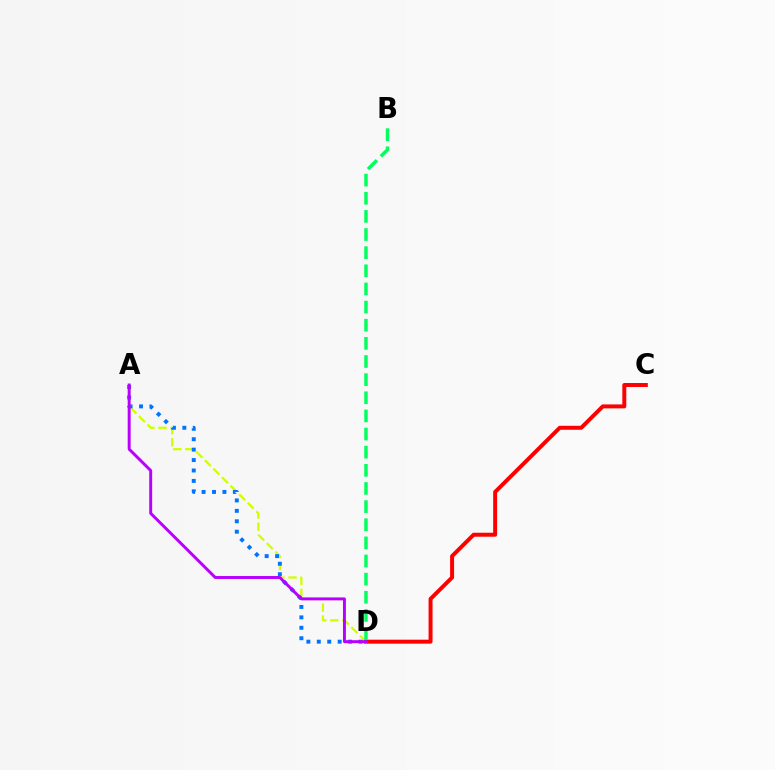{('A', 'D'): [{'color': '#d1ff00', 'line_style': 'dashed', 'thickness': 1.64}, {'color': '#0074ff', 'line_style': 'dotted', 'thickness': 2.83}, {'color': '#b900ff', 'line_style': 'solid', 'thickness': 2.12}], ('C', 'D'): [{'color': '#ff0000', 'line_style': 'solid', 'thickness': 2.86}], ('B', 'D'): [{'color': '#00ff5c', 'line_style': 'dashed', 'thickness': 2.46}]}